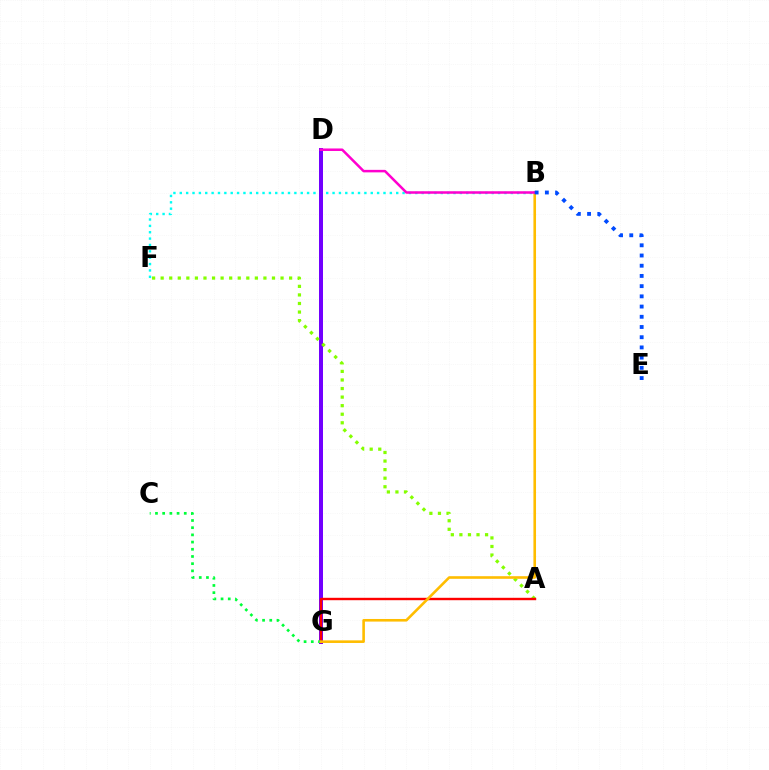{('B', 'F'): [{'color': '#00fff6', 'line_style': 'dotted', 'thickness': 1.73}], ('D', 'G'): [{'color': '#7200ff', 'line_style': 'solid', 'thickness': 2.87}], ('A', 'F'): [{'color': '#84ff00', 'line_style': 'dotted', 'thickness': 2.33}], ('A', 'G'): [{'color': '#ff0000', 'line_style': 'solid', 'thickness': 1.73}], ('C', 'G'): [{'color': '#00ff39', 'line_style': 'dotted', 'thickness': 1.96}], ('B', 'G'): [{'color': '#ffbd00', 'line_style': 'solid', 'thickness': 1.88}], ('B', 'D'): [{'color': '#ff00cf', 'line_style': 'solid', 'thickness': 1.81}], ('B', 'E'): [{'color': '#004bff', 'line_style': 'dotted', 'thickness': 2.77}]}